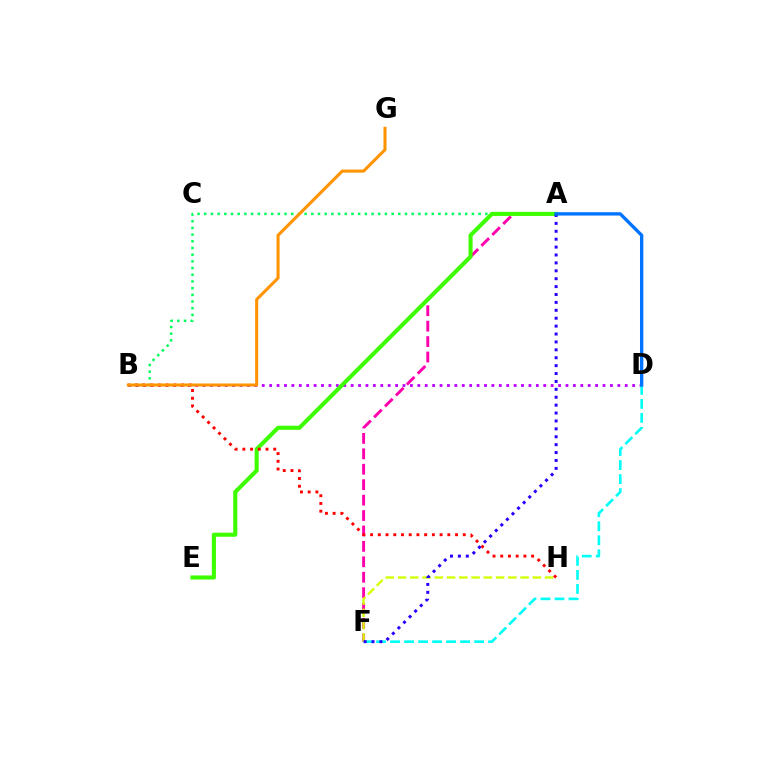{('B', 'D'): [{'color': '#b900ff', 'line_style': 'dotted', 'thickness': 2.01}], ('A', 'B'): [{'color': '#00ff5c', 'line_style': 'dotted', 'thickness': 1.82}], ('D', 'F'): [{'color': '#00fff6', 'line_style': 'dashed', 'thickness': 1.9}], ('A', 'F'): [{'color': '#ff00ac', 'line_style': 'dashed', 'thickness': 2.1}, {'color': '#2500ff', 'line_style': 'dotted', 'thickness': 2.15}], ('A', 'E'): [{'color': '#3dff00', 'line_style': 'solid', 'thickness': 2.95}], ('F', 'H'): [{'color': '#d1ff00', 'line_style': 'dashed', 'thickness': 1.66}], ('B', 'H'): [{'color': '#ff0000', 'line_style': 'dotted', 'thickness': 2.1}], ('A', 'D'): [{'color': '#0074ff', 'line_style': 'solid', 'thickness': 2.41}], ('B', 'G'): [{'color': '#ff9400', 'line_style': 'solid', 'thickness': 2.2}]}